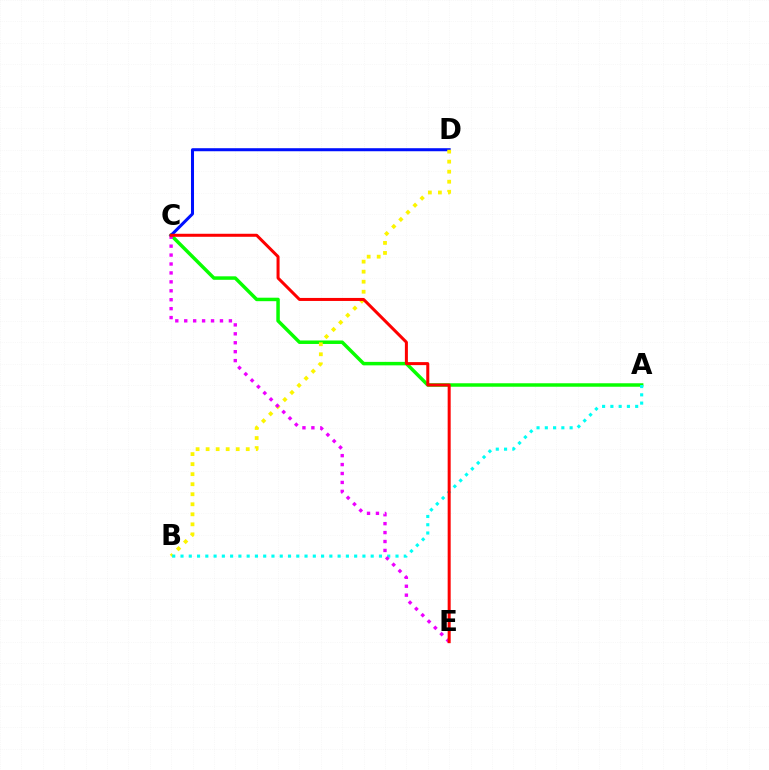{('A', 'C'): [{'color': '#08ff00', 'line_style': 'solid', 'thickness': 2.51}], ('C', 'D'): [{'color': '#0010ff', 'line_style': 'solid', 'thickness': 2.18}], ('B', 'D'): [{'color': '#fcf500', 'line_style': 'dotted', 'thickness': 2.73}], ('A', 'B'): [{'color': '#00fff6', 'line_style': 'dotted', 'thickness': 2.25}], ('C', 'E'): [{'color': '#ee00ff', 'line_style': 'dotted', 'thickness': 2.43}, {'color': '#ff0000', 'line_style': 'solid', 'thickness': 2.17}]}